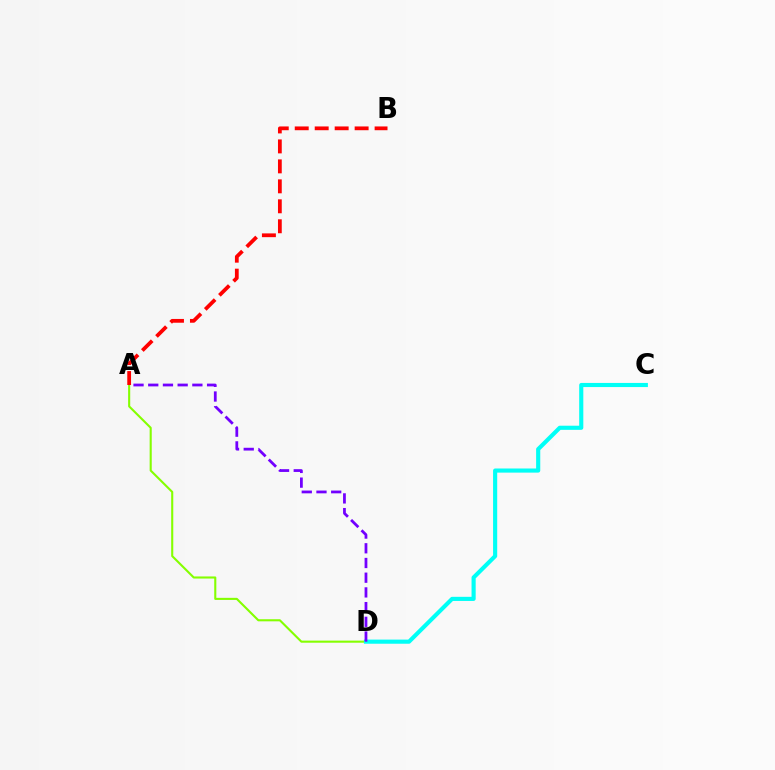{('A', 'D'): [{'color': '#84ff00', 'line_style': 'solid', 'thickness': 1.51}, {'color': '#7200ff', 'line_style': 'dashed', 'thickness': 2.0}], ('C', 'D'): [{'color': '#00fff6', 'line_style': 'solid', 'thickness': 2.97}], ('A', 'B'): [{'color': '#ff0000', 'line_style': 'dashed', 'thickness': 2.71}]}